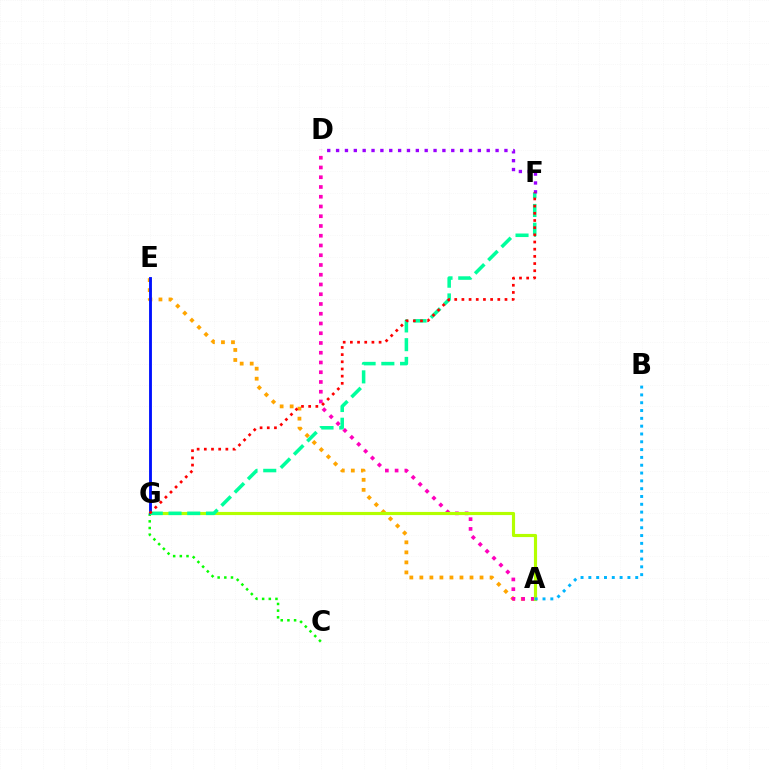{('A', 'E'): [{'color': '#ffa500', 'line_style': 'dotted', 'thickness': 2.72}], ('A', 'D'): [{'color': '#ff00bd', 'line_style': 'dotted', 'thickness': 2.65}], ('C', 'G'): [{'color': '#08ff00', 'line_style': 'dotted', 'thickness': 1.81}], ('A', 'G'): [{'color': '#b3ff00', 'line_style': 'solid', 'thickness': 2.26}], ('E', 'G'): [{'color': '#0010ff', 'line_style': 'solid', 'thickness': 2.05}], ('A', 'B'): [{'color': '#00b5ff', 'line_style': 'dotted', 'thickness': 2.12}], ('F', 'G'): [{'color': '#00ff9d', 'line_style': 'dashed', 'thickness': 2.55}, {'color': '#ff0000', 'line_style': 'dotted', 'thickness': 1.95}], ('D', 'F'): [{'color': '#9b00ff', 'line_style': 'dotted', 'thickness': 2.41}]}